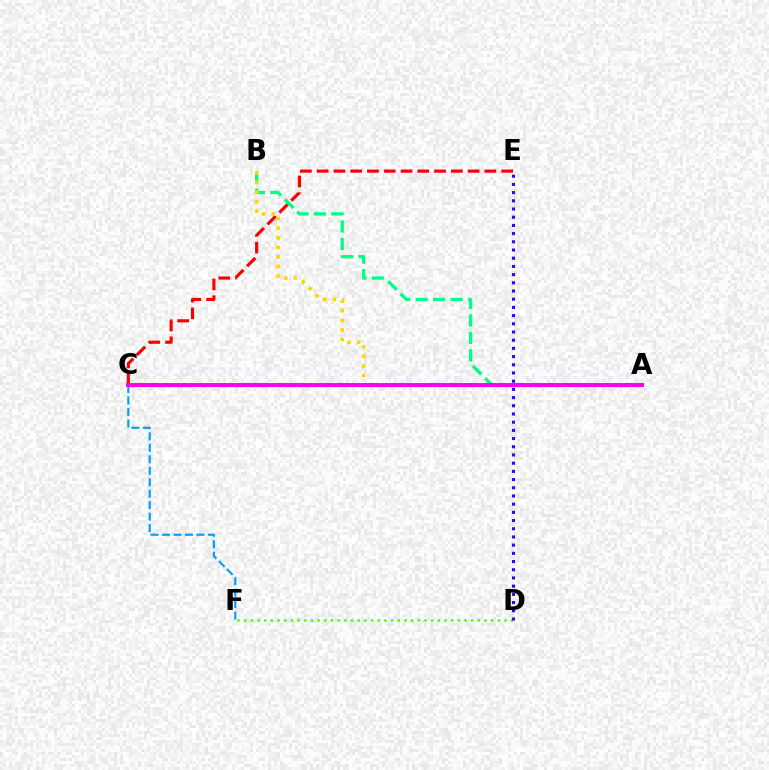{('C', 'E'): [{'color': '#ff0000', 'line_style': 'dashed', 'thickness': 2.28}], ('A', 'B'): [{'color': '#00ff86', 'line_style': 'dashed', 'thickness': 2.37}, {'color': '#ffd500', 'line_style': 'dotted', 'thickness': 2.6}], ('D', 'F'): [{'color': '#4fff00', 'line_style': 'dotted', 'thickness': 1.81}], ('D', 'E'): [{'color': '#3700ff', 'line_style': 'dotted', 'thickness': 2.23}], ('C', 'F'): [{'color': '#009eff', 'line_style': 'dashed', 'thickness': 1.56}], ('A', 'C'): [{'color': '#ff00ed', 'line_style': 'solid', 'thickness': 2.83}]}